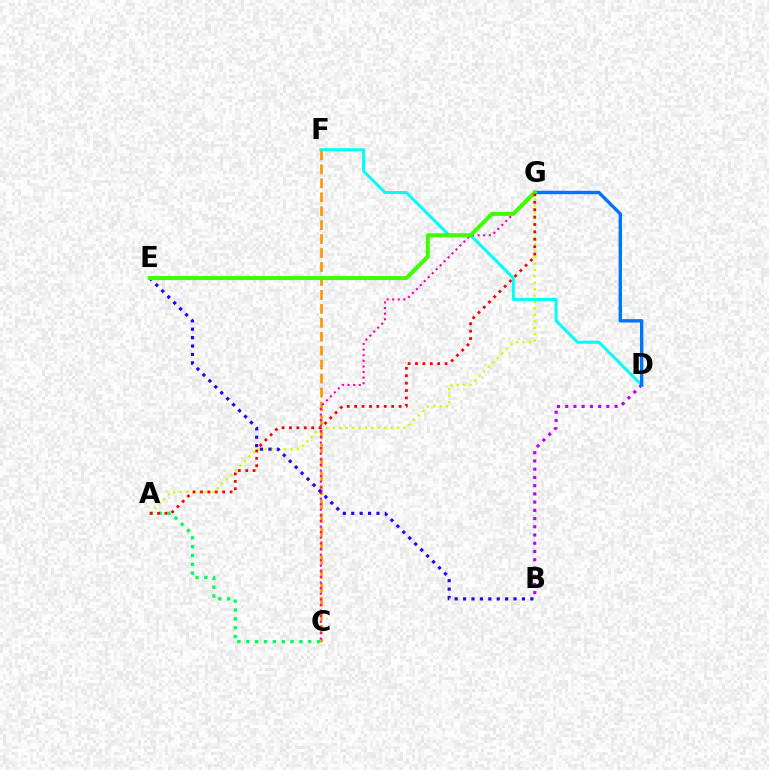{('A', 'C'): [{'color': '#00ff5c', 'line_style': 'dotted', 'thickness': 2.4}], ('A', 'G'): [{'color': '#d1ff00', 'line_style': 'dotted', 'thickness': 1.74}, {'color': '#ff0000', 'line_style': 'dotted', 'thickness': 2.01}], ('B', 'D'): [{'color': '#b900ff', 'line_style': 'dotted', 'thickness': 2.24}], ('D', 'F'): [{'color': '#00fff6', 'line_style': 'solid', 'thickness': 2.17}], ('C', 'F'): [{'color': '#ff9400', 'line_style': 'dashed', 'thickness': 1.9}], ('C', 'G'): [{'color': '#ff00ac', 'line_style': 'dotted', 'thickness': 1.52}], ('B', 'E'): [{'color': '#2500ff', 'line_style': 'dotted', 'thickness': 2.29}], ('D', 'G'): [{'color': '#0074ff', 'line_style': 'solid', 'thickness': 2.45}], ('E', 'G'): [{'color': '#3dff00', 'line_style': 'solid', 'thickness': 2.9}]}